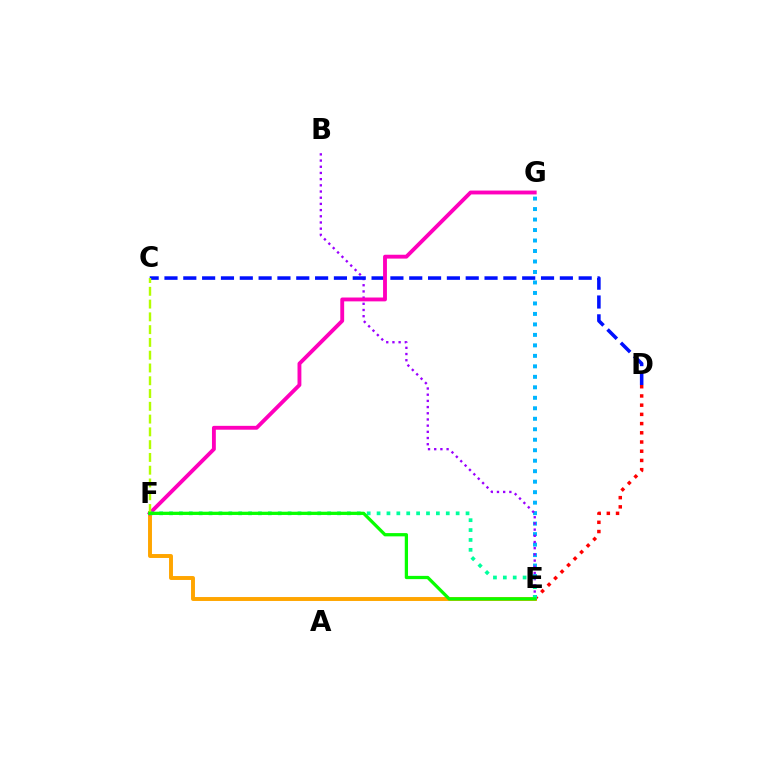{('E', 'F'): [{'color': '#ffa500', 'line_style': 'solid', 'thickness': 2.83}, {'color': '#00ff9d', 'line_style': 'dotted', 'thickness': 2.69}, {'color': '#08ff00', 'line_style': 'solid', 'thickness': 2.34}], ('D', 'E'): [{'color': '#ff0000', 'line_style': 'dotted', 'thickness': 2.5}], ('E', 'G'): [{'color': '#00b5ff', 'line_style': 'dotted', 'thickness': 2.85}], ('B', 'E'): [{'color': '#9b00ff', 'line_style': 'dotted', 'thickness': 1.68}], ('C', 'D'): [{'color': '#0010ff', 'line_style': 'dashed', 'thickness': 2.56}], ('F', 'G'): [{'color': '#ff00bd', 'line_style': 'solid', 'thickness': 2.78}], ('C', 'F'): [{'color': '#b3ff00', 'line_style': 'dashed', 'thickness': 1.74}]}